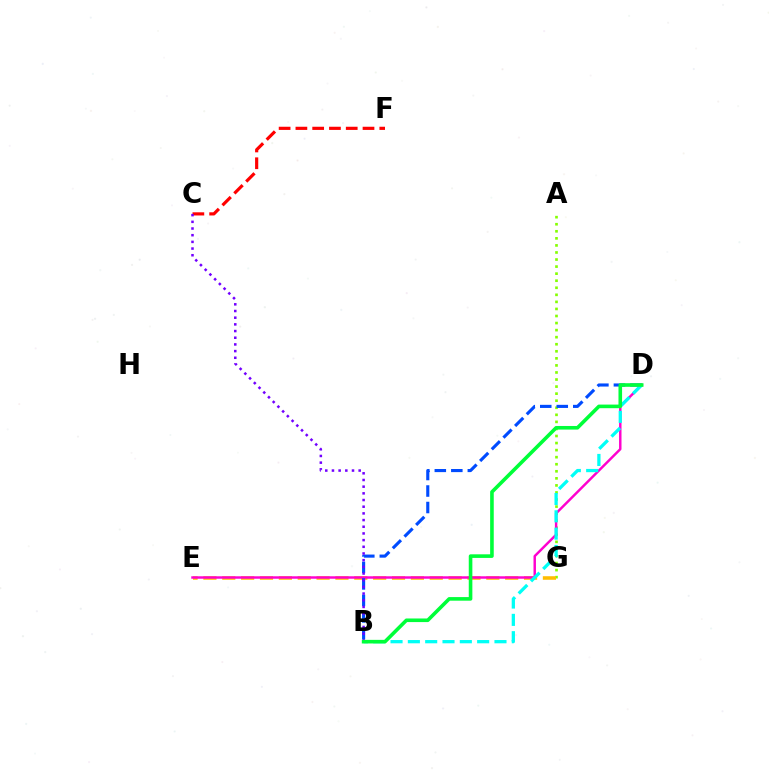{('A', 'G'): [{'color': '#84ff00', 'line_style': 'dotted', 'thickness': 1.92}], ('E', 'G'): [{'color': '#ffbd00', 'line_style': 'dashed', 'thickness': 2.56}], ('D', 'E'): [{'color': '#ff00cf', 'line_style': 'solid', 'thickness': 1.77}], ('B', 'D'): [{'color': '#004bff', 'line_style': 'dashed', 'thickness': 2.24}, {'color': '#00fff6', 'line_style': 'dashed', 'thickness': 2.35}, {'color': '#00ff39', 'line_style': 'solid', 'thickness': 2.6}], ('C', 'F'): [{'color': '#ff0000', 'line_style': 'dashed', 'thickness': 2.28}], ('B', 'C'): [{'color': '#7200ff', 'line_style': 'dotted', 'thickness': 1.82}]}